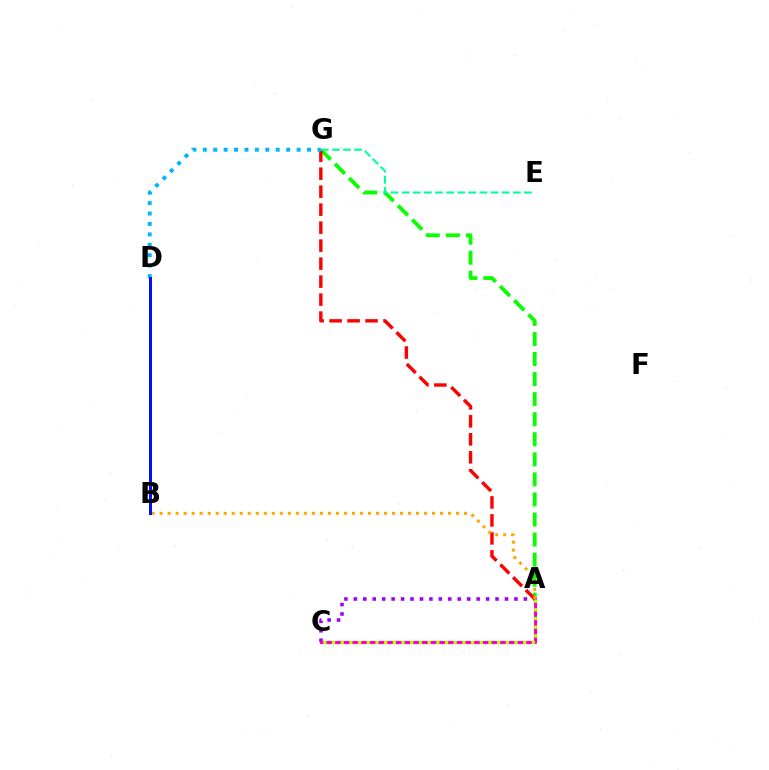{('A', 'C'): [{'color': '#9b00ff', 'line_style': 'dotted', 'thickness': 2.57}, {'color': '#ff00bd', 'line_style': 'solid', 'thickness': 2.26}, {'color': '#b3ff00', 'line_style': 'dotted', 'thickness': 2.36}], ('A', 'G'): [{'color': '#08ff00', 'line_style': 'dashed', 'thickness': 2.73}, {'color': '#ff0000', 'line_style': 'dashed', 'thickness': 2.44}], ('E', 'G'): [{'color': '#00ff9d', 'line_style': 'dashed', 'thickness': 1.51}], ('D', 'G'): [{'color': '#00b5ff', 'line_style': 'dotted', 'thickness': 2.83}], ('A', 'B'): [{'color': '#ffa500', 'line_style': 'dotted', 'thickness': 2.18}], ('B', 'D'): [{'color': '#0010ff', 'line_style': 'solid', 'thickness': 2.16}]}